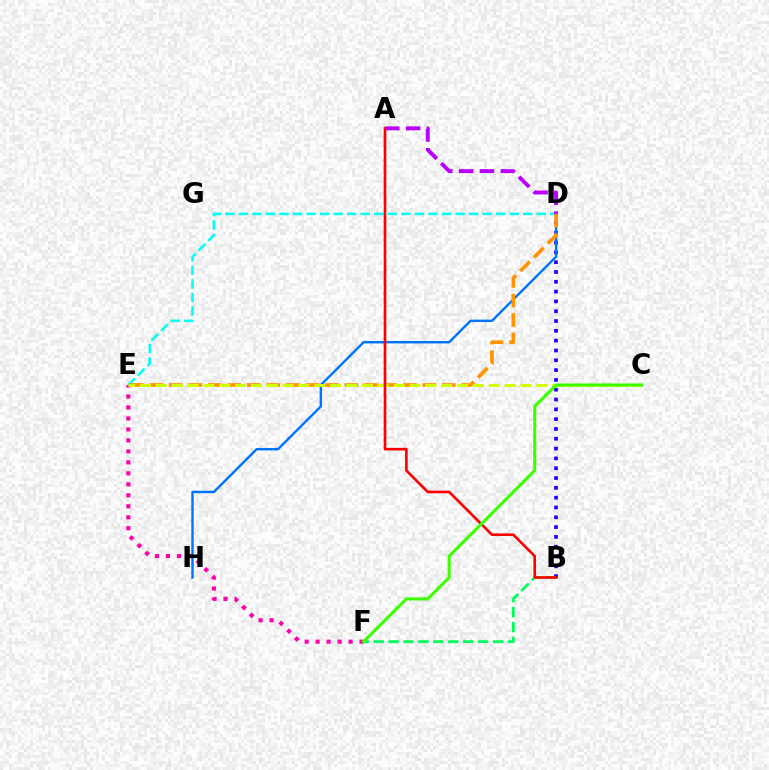{('D', 'E'): [{'color': '#00fff6', 'line_style': 'dashed', 'thickness': 1.84}, {'color': '#ff9400', 'line_style': 'dashed', 'thickness': 2.65}], ('B', 'F'): [{'color': '#00ff5c', 'line_style': 'dashed', 'thickness': 2.03}], ('B', 'D'): [{'color': '#2500ff', 'line_style': 'dotted', 'thickness': 2.67}], ('D', 'H'): [{'color': '#0074ff', 'line_style': 'solid', 'thickness': 1.73}], ('E', 'F'): [{'color': '#ff00ac', 'line_style': 'dotted', 'thickness': 2.98}], ('C', 'E'): [{'color': '#d1ff00', 'line_style': 'dashed', 'thickness': 2.15}], ('A', 'B'): [{'color': '#ff0000', 'line_style': 'solid', 'thickness': 1.9}], ('C', 'F'): [{'color': '#3dff00', 'line_style': 'solid', 'thickness': 2.23}], ('A', 'D'): [{'color': '#b900ff', 'line_style': 'dashed', 'thickness': 2.83}]}